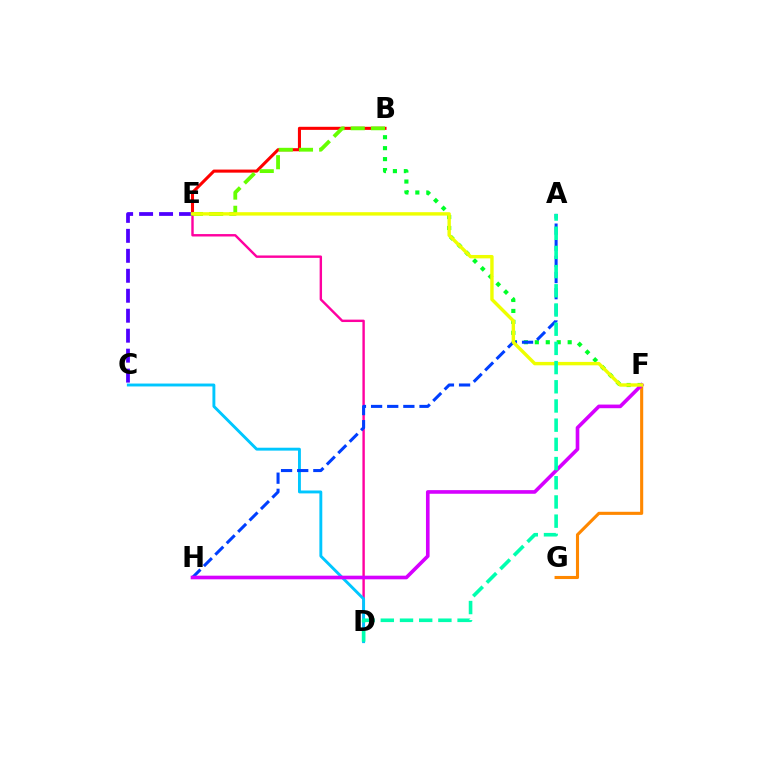{('D', 'E'): [{'color': '#ff00a0', 'line_style': 'solid', 'thickness': 1.74}], ('B', 'F'): [{'color': '#00ff27', 'line_style': 'dotted', 'thickness': 2.98}], ('B', 'E'): [{'color': '#ff0000', 'line_style': 'solid', 'thickness': 2.21}, {'color': '#66ff00', 'line_style': 'dashed', 'thickness': 2.75}], ('C', 'E'): [{'color': '#4f00ff', 'line_style': 'dashed', 'thickness': 2.71}], ('F', 'G'): [{'color': '#ff8800', 'line_style': 'solid', 'thickness': 2.23}], ('C', 'D'): [{'color': '#00c7ff', 'line_style': 'solid', 'thickness': 2.09}], ('A', 'H'): [{'color': '#003fff', 'line_style': 'dashed', 'thickness': 2.19}], ('F', 'H'): [{'color': '#d600ff', 'line_style': 'solid', 'thickness': 2.61}], ('E', 'F'): [{'color': '#eeff00', 'line_style': 'solid', 'thickness': 2.45}], ('A', 'D'): [{'color': '#00ffaf', 'line_style': 'dashed', 'thickness': 2.61}]}